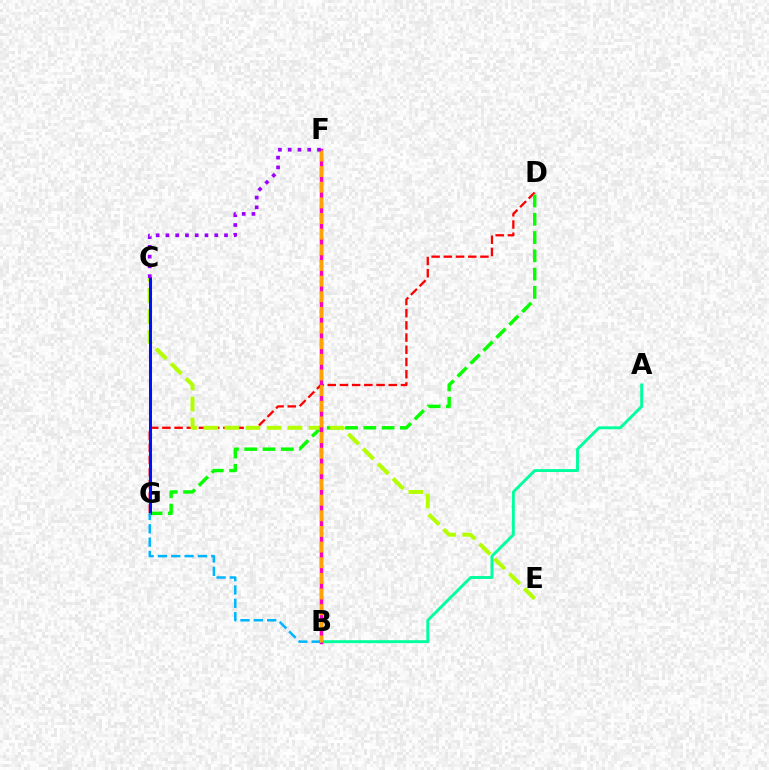{('D', 'G'): [{'color': '#ff0000', 'line_style': 'dashed', 'thickness': 1.66}, {'color': '#08ff00', 'line_style': 'dashed', 'thickness': 2.48}], ('A', 'B'): [{'color': '#00ff9d', 'line_style': 'solid', 'thickness': 2.09}], ('C', 'E'): [{'color': '#b3ff00', 'line_style': 'dashed', 'thickness': 2.86}], ('C', 'G'): [{'color': '#0010ff', 'line_style': 'solid', 'thickness': 2.19}], ('B', 'F'): [{'color': '#ff00bd', 'line_style': 'solid', 'thickness': 2.51}, {'color': '#ffa500', 'line_style': 'dashed', 'thickness': 2.13}], ('B', 'G'): [{'color': '#00b5ff', 'line_style': 'dashed', 'thickness': 1.81}], ('C', 'F'): [{'color': '#9b00ff', 'line_style': 'dotted', 'thickness': 2.65}]}